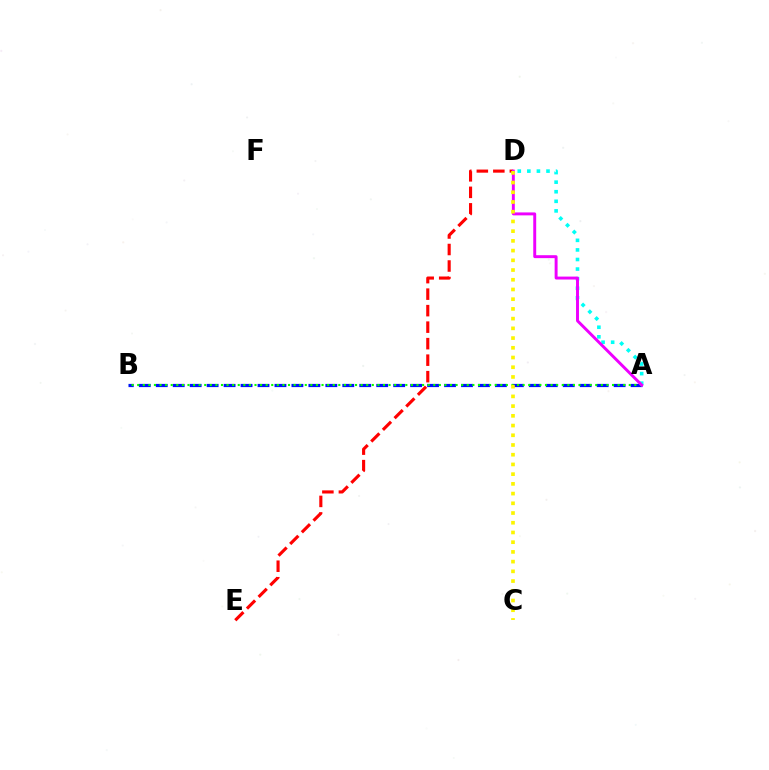{('A', 'B'): [{'color': '#0010ff', 'line_style': 'dashed', 'thickness': 2.3}, {'color': '#08ff00', 'line_style': 'dotted', 'thickness': 1.52}], ('D', 'E'): [{'color': '#ff0000', 'line_style': 'dashed', 'thickness': 2.24}], ('A', 'D'): [{'color': '#00fff6', 'line_style': 'dotted', 'thickness': 2.6}, {'color': '#ee00ff', 'line_style': 'solid', 'thickness': 2.12}], ('C', 'D'): [{'color': '#fcf500', 'line_style': 'dotted', 'thickness': 2.64}]}